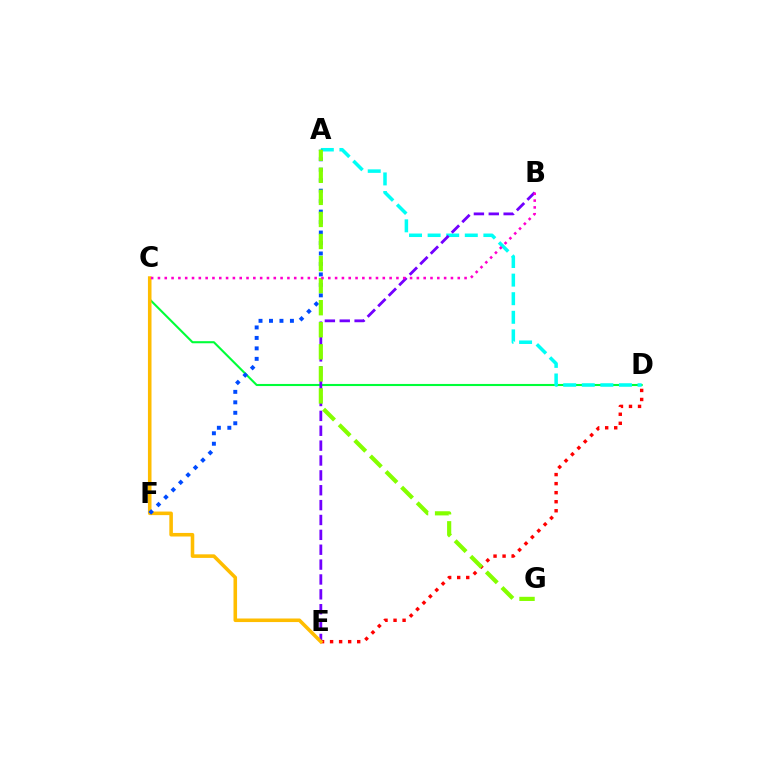{('C', 'D'): [{'color': '#00ff39', 'line_style': 'solid', 'thickness': 1.51}], ('D', 'E'): [{'color': '#ff0000', 'line_style': 'dotted', 'thickness': 2.46}], ('A', 'D'): [{'color': '#00fff6', 'line_style': 'dashed', 'thickness': 2.53}], ('B', 'E'): [{'color': '#7200ff', 'line_style': 'dashed', 'thickness': 2.02}], ('C', 'E'): [{'color': '#ffbd00', 'line_style': 'solid', 'thickness': 2.57}], ('A', 'F'): [{'color': '#004bff', 'line_style': 'dotted', 'thickness': 2.84}], ('A', 'G'): [{'color': '#84ff00', 'line_style': 'dashed', 'thickness': 3.0}], ('B', 'C'): [{'color': '#ff00cf', 'line_style': 'dotted', 'thickness': 1.85}]}